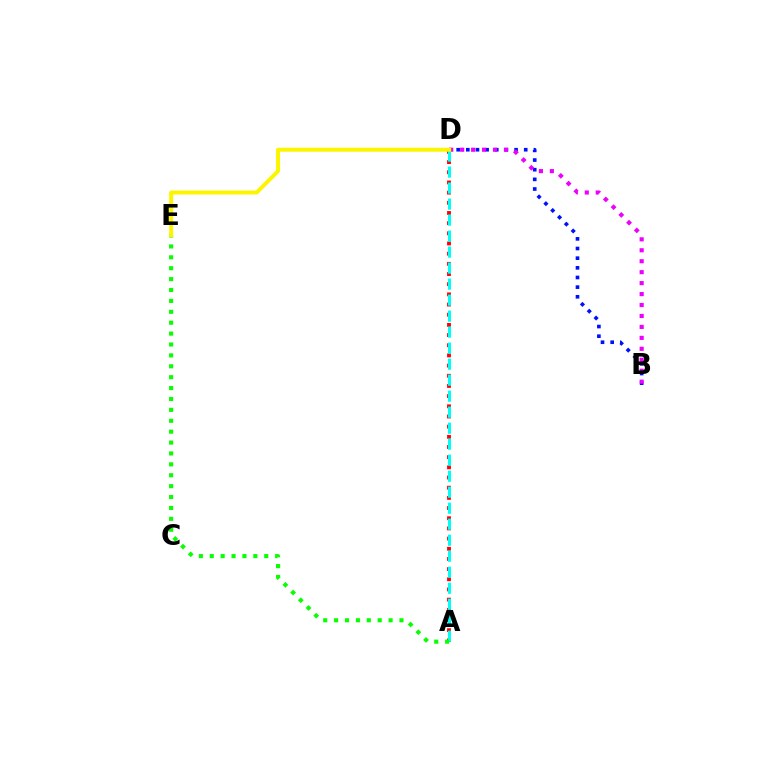{('B', 'D'): [{'color': '#0010ff', 'line_style': 'dotted', 'thickness': 2.62}, {'color': '#ee00ff', 'line_style': 'dotted', 'thickness': 2.97}], ('A', 'D'): [{'color': '#ff0000', 'line_style': 'dotted', 'thickness': 2.76}, {'color': '#00fff6', 'line_style': 'dashed', 'thickness': 2.17}], ('A', 'E'): [{'color': '#08ff00', 'line_style': 'dotted', 'thickness': 2.96}], ('D', 'E'): [{'color': '#fcf500', 'line_style': 'solid', 'thickness': 2.87}]}